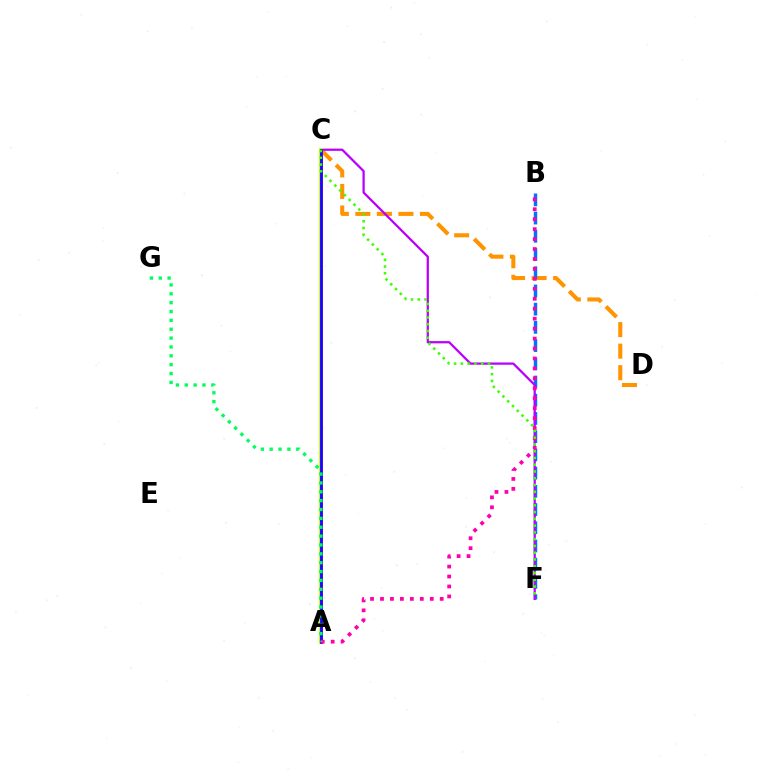{('A', 'C'): [{'color': '#ff0000', 'line_style': 'solid', 'thickness': 2.14}, {'color': '#d1ff00', 'line_style': 'solid', 'thickness': 2.97}, {'color': '#00fff6', 'line_style': 'solid', 'thickness': 1.55}, {'color': '#2500ff', 'line_style': 'solid', 'thickness': 2.04}], ('C', 'D'): [{'color': '#ff9400', 'line_style': 'dashed', 'thickness': 2.93}], ('B', 'F'): [{'color': '#0074ff', 'line_style': 'dashed', 'thickness': 2.47}], ('C', 'F'): [{'color': '#b900ff', 'line_style': 'solid', 'thickness': 1.62}, {'color': '#3dff00', 'line_style': 'dotted', 'thickness': 1.84}], ('A', 'B'): [{'color': '#ff00ac', 'line_style': 'dotted', 'thickness': 2.7}], ('A', 'G'): [{'color': '#00ff5c', 'line_style': 'dotted', 'thickness': 2.41}]}